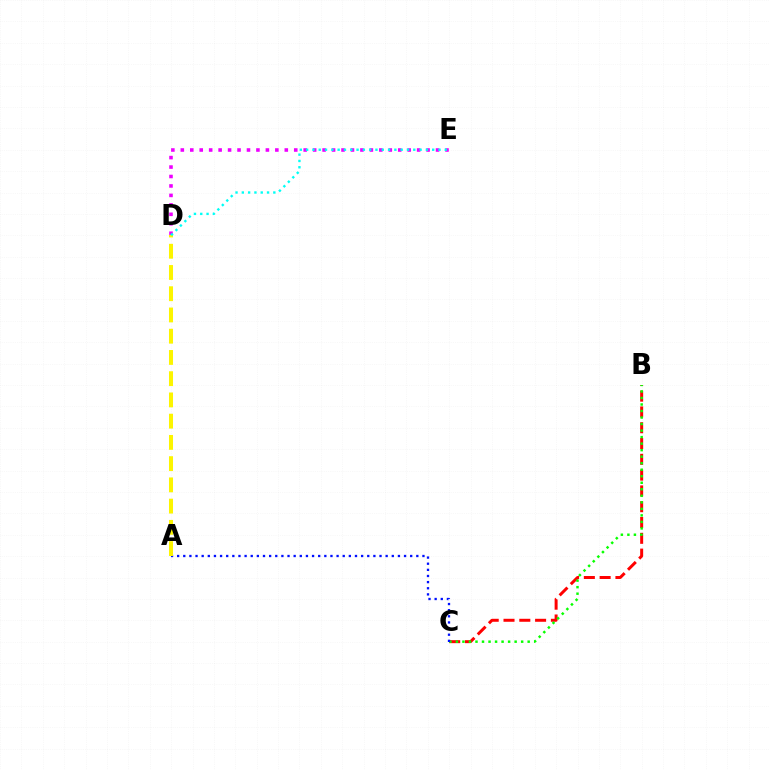{('B', 'C'): [{'color': '#ff0000', 'line_style': 'dashed', 'thickness': 2.15}, {'color': '#08ff00', 'line_style': 'dotted', 'thickness': 1.77}], ('D', 'E'): [{'color': '#ee00ff', 'line_style': 'dotted', 'thickness': 2.57}, {'color': '#00fff6', 'line_style': 'dotted', 'thickness': 1.71}], ('A', 'C'): [{'color': '#0010ff', 'line_style': 'dotted', 'thickness': 1.67}], ('A', 'D'): [{'color': '#fcf500', 'line_style': 'dashed', 'thickness': 2.89}]}